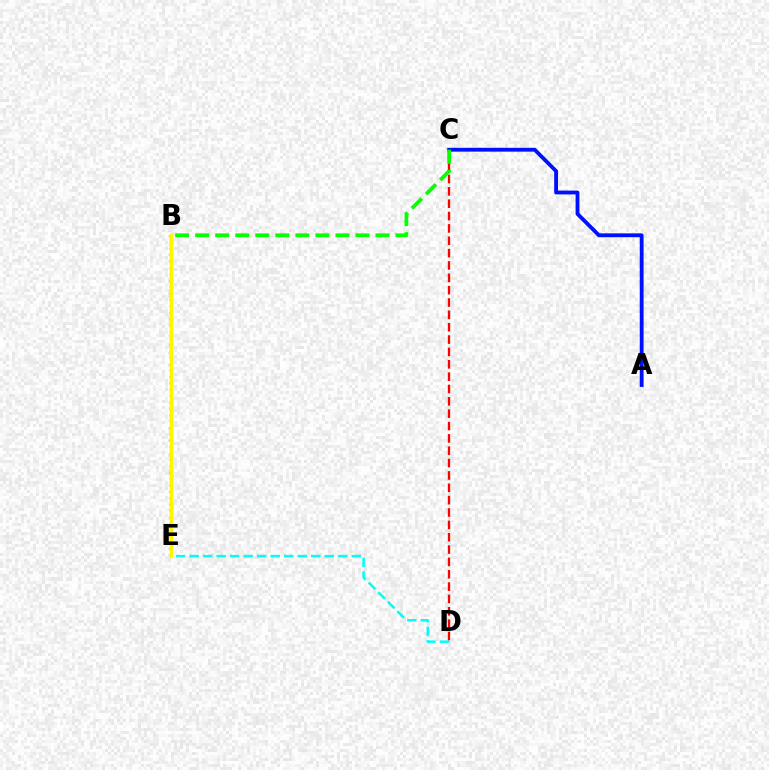{('A', 'C'): [{'color': '#0010ff', 'line_style': 'solid', 'thickness': 2.76}], ('D', 'E'): [{'color': '#00fff6', 'line_style': 'dashed', 'thickness': 1.84}], ('B', 'E'): [{'color': '#ee00ff', 'line_style': 'dotted', 'thickness': 1.74}, {'color': '#fcf500', 'line_style': 'solid', 'thickness': 2.43}], ('C', 'D'): [{'color': '#ff0000', 'line_style': 'dashed', 'thickness': 1.68}], ('B', 'C'): [{'color': '#08ff00', 'line_style': 'dashed', 'thickness': 2.72}]}